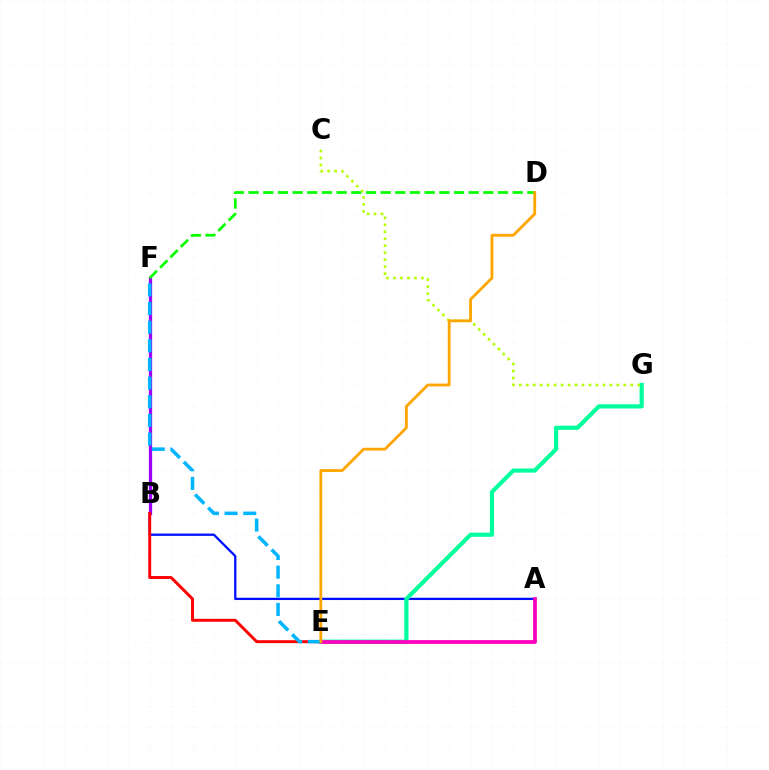{('A', 'B'): [{'color': '#0010ff', 'line_style': 'solid', 'thickness': 1.65}], ('E', 'G'): [{'color': '#00ff9d', 'line_style': 'solid', 'thickness': 3.0}], ('B', 'F'): [{'color': '#9b00ff', 'line_style': 'solid', 'thickness': 2.35}], ('B', 'E'): [{'color': '#ff0000', 'line_style': 'solid', 'thickness': 2.11}], ('A', 'E'): [{'color': '#ff00bd', 'line_style': 'solid', 'thickness': 2.7}], ('D', 'F'): [{'color': '#08ff00', 'line_style': 'dashed', 'thickness': 1.99}], ('E', 'F'): [{'color': '#00b5ff', 'line_style': 'dashed', 'thickness': 2.53}], ('C', 'G'): [{'color': '#b3ff00', 'line_style': 'dotted', 'thickness': 1.89}], ('D', 'E'): [{'color': '#ffa500', 'line_style': 'solid', 'thickness': 2.02}]}